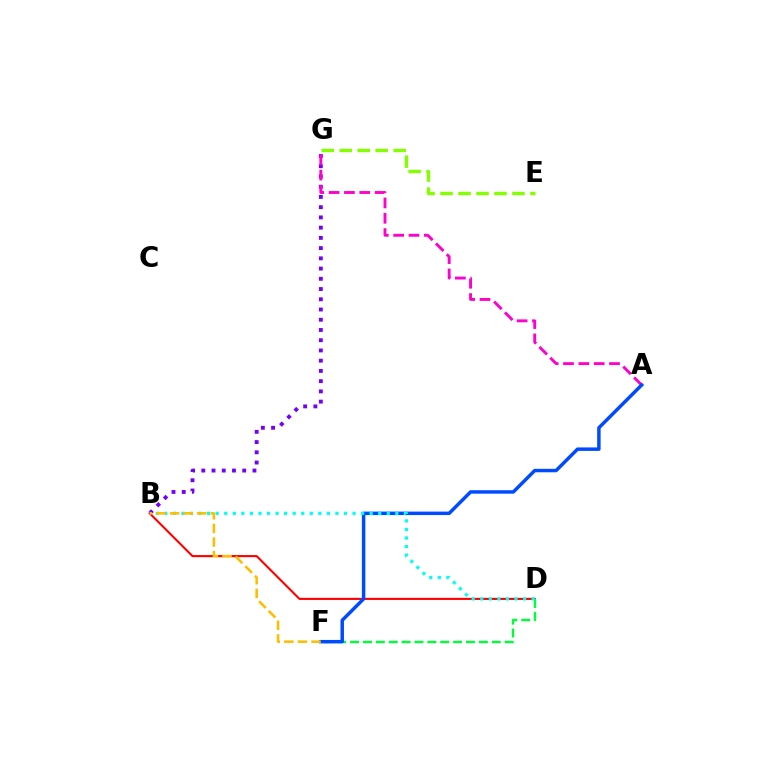{('B', 'D'): [{'color': '#ff0000', 'line_style': 'solid', 'thickness': 1.51}, {'color': '#00fff6', 'line_style': 'dotted', 'thickness': 2.32}], ('D', 'F'): [{'color': '#00ff39', 'line_style': 'dashed', 'thickness': 1.75}], ('B', 'G'): [{'color': '#7200ff', 'line_style': 'dotted', 'thickness': 2.78}], ('A', 'G'): [{'color': '#ff00cf', 'line_style': 'dashed', 'thickness': 2.08}], ('E', 'G'): [{'color': '#84ff00', 'line_style': 'dashed', 'thickness': 2.44}], ('A', 'F'): [{'color': '#004bff', 'line_style': 'solid', 'thickness': 2.5}], ('B', 'F'): [{'color': '#ffbd00', 'line_style': 'dashed', 'thickness': 1.85}]}